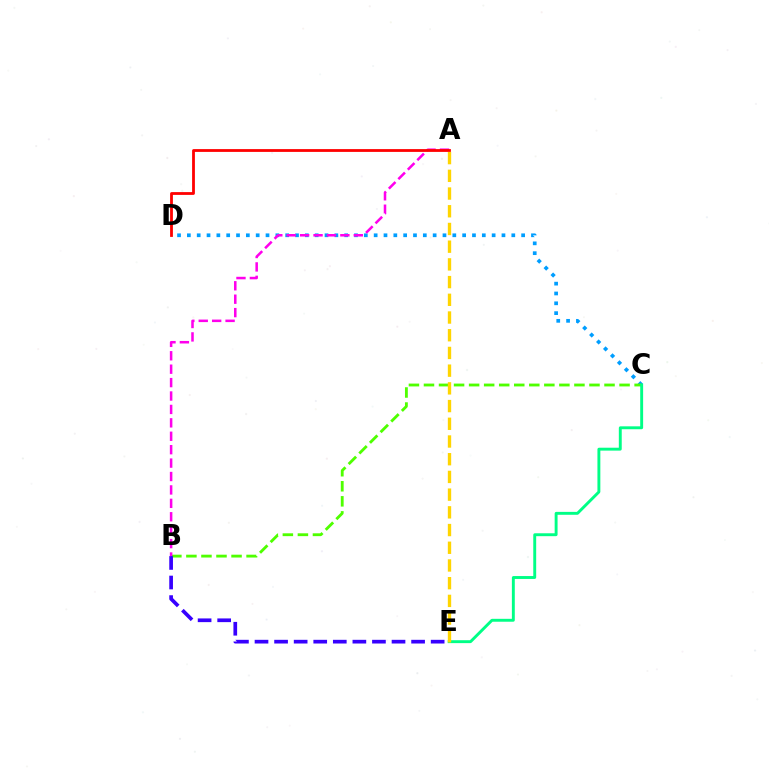{('C', 'D'): [{'color': '#009eff', 'line_style': 'dotted', 'thickness': 2.67}], ('B', 'C'): [{'color': '#4fff00', 'line_style': 'dashed', 'thickness': 2.04}], ('C', 'E'): [{'color': '#00ff86', 'line_style': 'solid', 'thickness': 2.09}], ('A', 'E'): [{'color': '#ffd500', 'line_style': 'dashed', 'thickness': 2.41}], ('A', 'B'): [{'color': '#ff00ed', 'line_style': 'dashed', 'thickness': 1.82}], ('B', 'E'): [{'color': '#3700ff', 'line_style': 'dashed', 'thickness': 2.66}], ('A', 'D'): [{'color': '#ff0000', 'line_style': 'solid', 'thickness': 2.01}]}